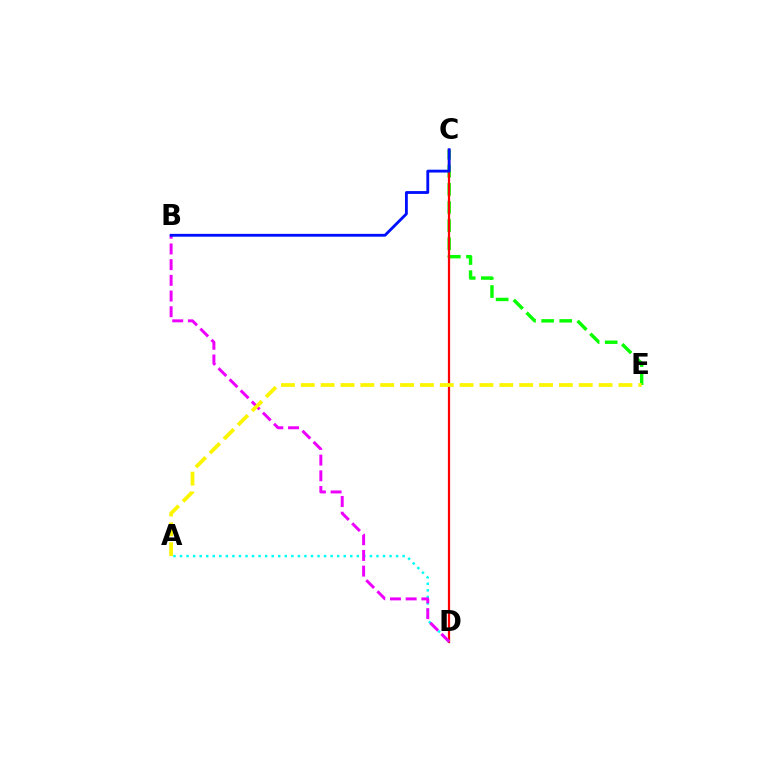{('C', 'E'): [{'color': '#08ff00', 'line_style': 'dashed', 'thickness': 2.46}], ('C', 'D'): [{'color': '#ff0000', 'line_style': 'solid', 'thickness': 1.62}], ('A', 'D'): [{'color': '#00fff6', 'line_style': 'dotted', 'thickness': 1.78}], ('B', 'D'): [{'color': '#ee00ff', 'line_style': 'dashed', 'thickness': 2.13}], ('B', 'C'): [{'color': '#0010ff', 'line_style': 'solid', 'thickness': 2.04}], ('A', 'E'): [{'color': '#fcf500', 'line_style': 'dashed', 'thickness': 2.7}]}